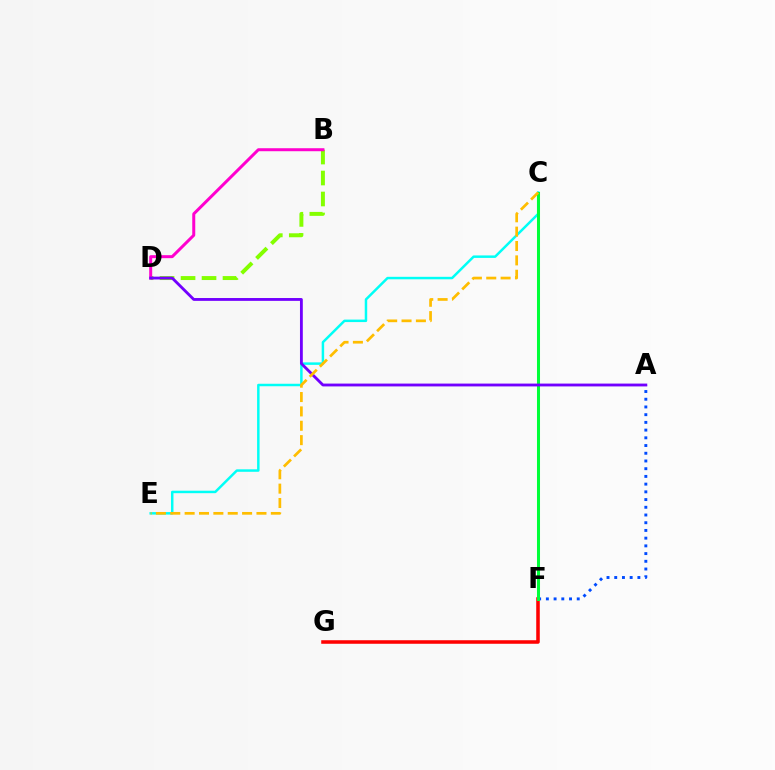{('B', 'D'): [{'color': '#84ff00', 'line_style': 'dashed', 'thickness': 2.85}, {'color': '#ff00cf', 'line_style': 'solid', 'thickness': 2.16}], ('C', 'E'): [{'color': '#00fff6', 'line_style': 'solid', 'thickness': 1.78}, {'color': '#ffbd00', 'line_style': 'dashed', 'thickness': 1.95}], ('A', 'F'): [{'color': '#004bff', 'line_style': 'dotted', 'thickness': 2.1}], ('F', 'G'): [{'color': '#ff0000', 'line_style': 'solid', 'thickness': 2.55}], ('C', 'F'): [{'color': '#00ff39', 'line_style': 'solid', 'thickness': 2.18}], ('A', 'D'): [{'color': '#7200ff', 'line_style': 'solid', 'thickness': 2.04}]}